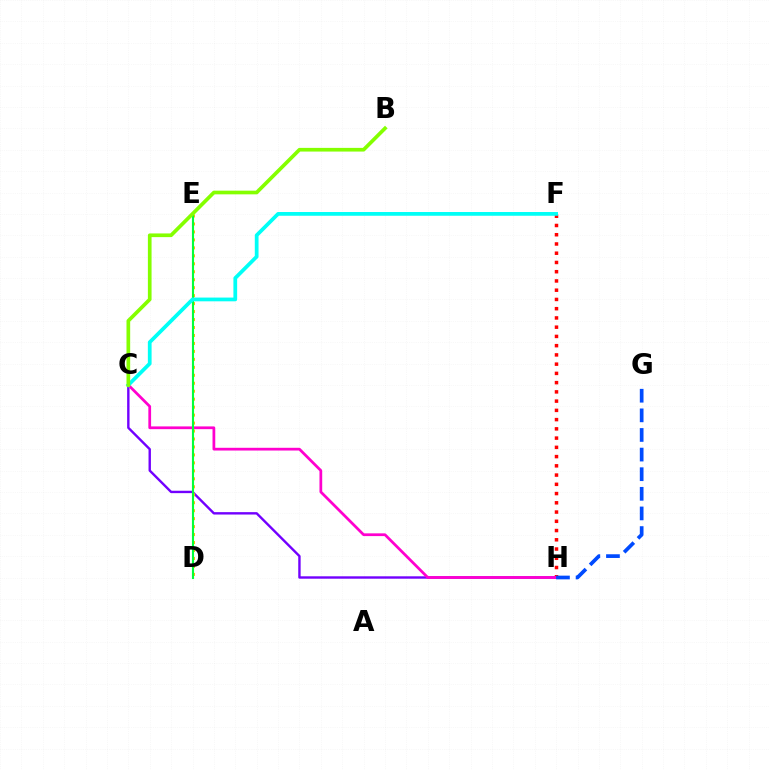{('F', 'H'): [{'color': '#ff0000', 'line_style': 'dotted', 'thickness': 2.51}], ('C', 'H'): [{'color': '#7200ff', 'line_style': 'solid', 'thickness': 1.72}, {'color': '#ff00cf', 'line_style': 'solid', 'thickness': 1.98}], ('D', 'E'): [{'color': '#ffbd00', 'line_style': 'dotted', 'thickness': 2.16}, {'color': '#00ff39', 'line_style': 'solid', 'thickness': 1.53}], ('G', 'H'): [{'color': '#004bff', 'line_style': 'dashed', 'thickness': 2.67}], ('C', 'F'): [{'color': '#00fff6', 'line_style': 'solid', 'thickness': 2.7}], ('B', 'C'): [{'color': '#84ff00', 'line_style': 'solid', 'thickness': 2.65}]}